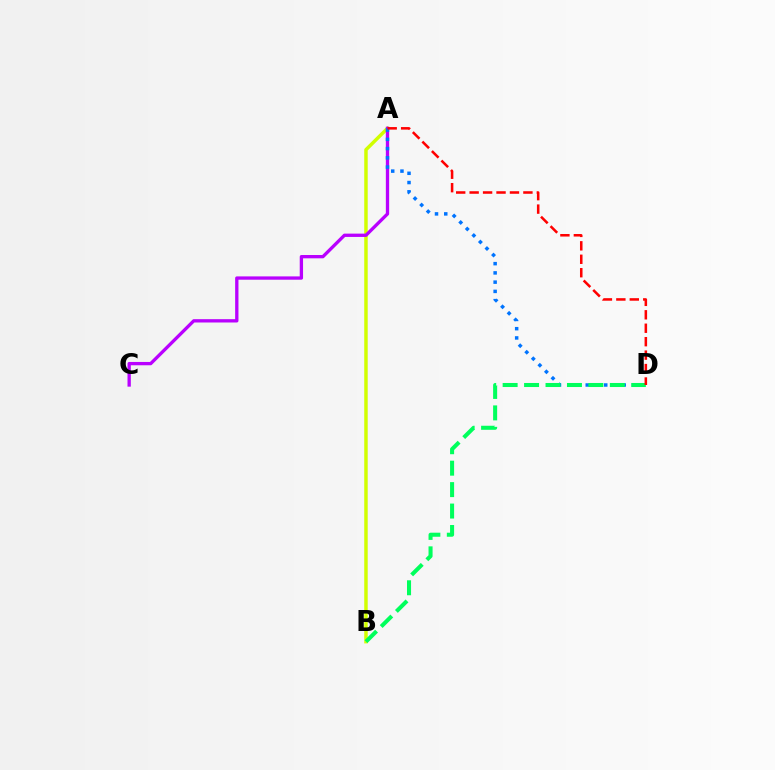{('A', 'B'): [{'color': '#d1ff00', 'line_style': 'solid', 'thickness': 2.49}], ('A', 'C'): [{'color': '#b900ff', 'line_style': 'solid', 'thickness': 2.39}], ('A', 'D'): [{'color': '#0074ff', 'line_style': 'dotted', 'thickness': 2.51}, {'color': '#ff0000', 'line_style': 'dashed', 'thickness': 1.83}], ('B', 'D'): [{'color': '#00ff5c', 'line_style': 'dashed', 'thickness': 2.91}]}